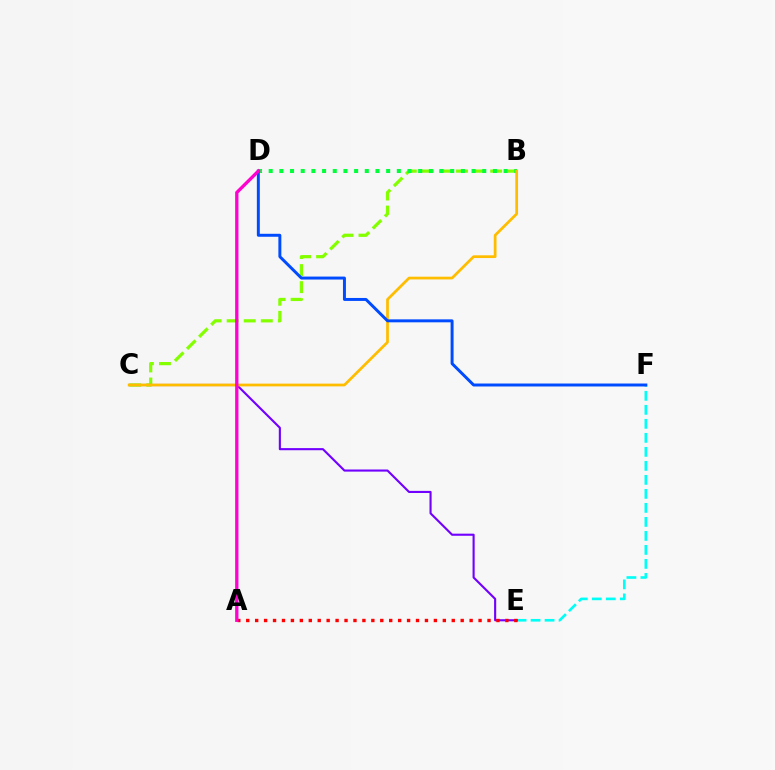{('E', 'F'): [{'color': '#00fff6', 'line_style': 'dashed', 'thickness': 1.9}], ('B', 'C'): [{'color': '#84ff00', 'line_style': 'dashed', 'thickness': 2.32}, {'color': '#ffbd00', 'line_style': 'solid', 'thickness': 1.97}], ('C', 'E'): [{'color': '#7200ff', 'line_style': 'solid', 'thickness': 1.52}], ('B', 'D'): [{'color': '#00ff39', 'line_style': 'dotted', 'thickness': 2.9}], ('A', 'E'): [{'color': '#ff0000', 'line_style': 'dotted', 'thickness': 2.43}], ('D', 'F'): [{'color': '#004bff', 'line_style': 'solid', 'thickness': 2.14}], ('A', 'D'): [{'color': '#ff00cf', 'line_style': 'solid', 'thickness': 2.38}]}